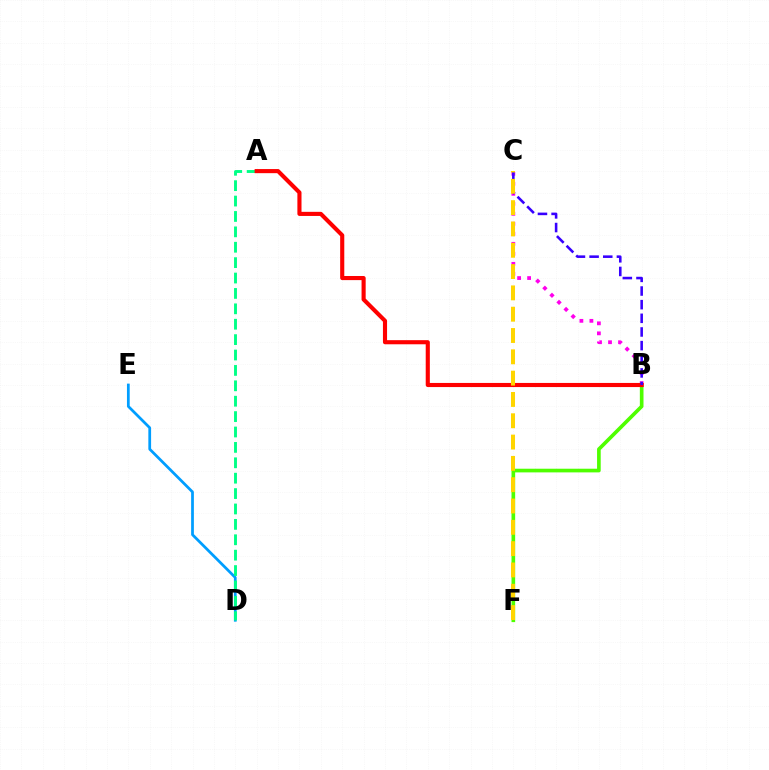{('B', 'F'): [{'color': '#4fff00', 'line_style': 'solid', 'thickness': 2.64}], ('D', 'E'): [{'color': '#009eff', 'line_style': 'solid', 'thickness': 1.98}], ('B', 'C'): [{'color': '#ff00ed', 'line_style': 'dotted', 'thickness': 2.72}, {'color': '#3700ff', 'line_style': 'dashed', 'thickness': 1.85}], ('A', 'D'): [{'color': '#00ff86', 'line_style': 'dashed', 'thickness': 2.09}], ('A', 'B'): [{'color': '#ff0000', 'line_style': 'solid', 'thickness': 2.96}], ('C', 'F'): [{'color': '#ffd500', 'line_style': 'dashed', 'thickness': 2.9}]}